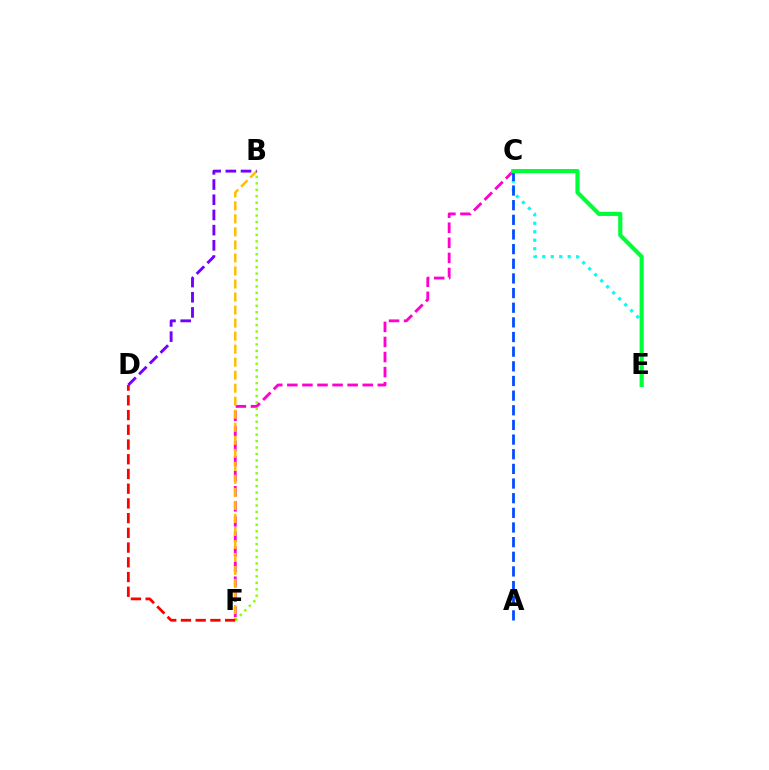{('C', 'F'): [{'color': '#ff00cf', 'line_style': 'dashed', 'thickness': 2.05}], ('C', 'E'): [{'color': '#00fff6', 'line_style': 'dotted', 'thickness': 2.31}, {'color': '#00ff39', 'line_style': 'solid', 'thickness': 2.99}], ('A', 'C'): [{'color': '#004bff', 'line_style': 'dashed', 'thickness': 1.99}], ('B', 'F'): [{'color': '#ffbd00', 'line_style': 'dashed', 'thickness': 1.77}, {'color': '#84ff00', 'line_style': 'dotted', 'thickness': 1.75}], ('D', 'F'): [{'color': '#ff0000', 'line_style': 'dashed', 'thickness': 2.0}], ('B', 'D'): [{'color': '#7200ff', 'line_style': 'dashed', 'thickness': 2.06}]}